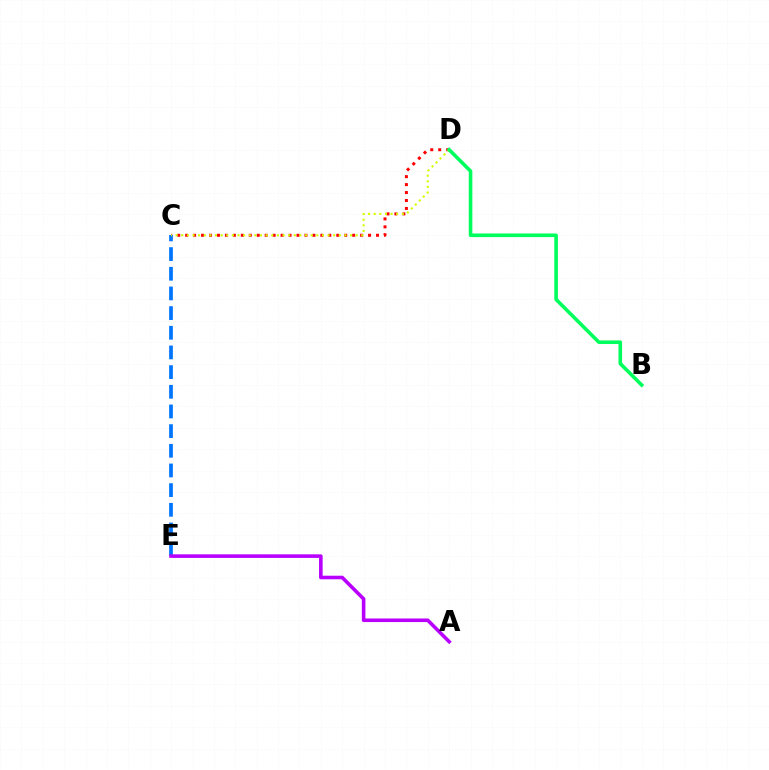{('C', 'D'): [{'color': '#ff0000', 'line_style': 'dotted', 'thickness': 2.16}, {'color': '#d1ff00', 'line_style': 'dotted', 'thickness': 1.53}], ('C', 'E'): [{'color': '#0074ff', 'line_style': 'dashed', 'thickness': 2.67}], ('A', 'E'): [{'color': '#b900ff', 'line_style': 'solid', 'thickness': 2.58}], ('B', 'D'): [{'color': '#00ff5c', 'line_style': 'solid', 'thickness': 2.59}]}